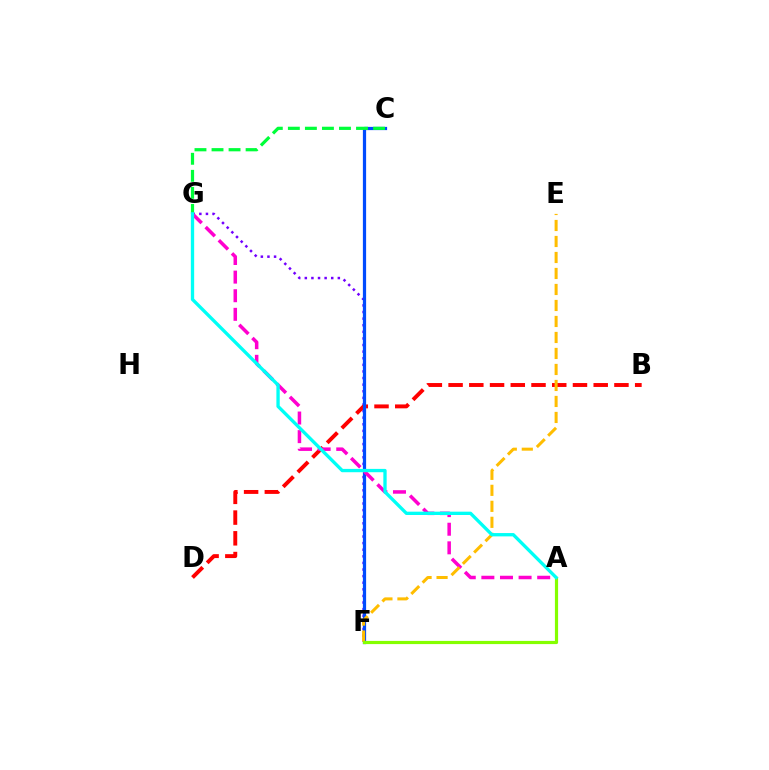{('F', 'G'): [{'color': '#7200ff', 'line_style': 'dotted', 'thickness': 1.79}], ('B', 'D'): [{'color': '#ff0000', 'line_style': 'dashed', 'thickness': 2.82}], ('C', 'F'): [{'color': '#004bff', 'line_style': 'solid', 'thickness': 2.33}], ('C', 'G'): [{'color': '#00ff39', 'line_style': 'dashed', 'thickness': 2.31}], ('A', 'G'): [{'color': '#ff00cf', 'line_style': 'dashed', 'thickness': 2.53}, {'color': '#00fff6', 'line_style': 'solid', 'thickness': 2.39}], ('E', 'F'): [{'color': '#ffbd00', 'line_style': 'dashed', 'thickness': 2.17}], ('A', 'F'): [{'color': '#84ff00', 'line_style': 'solid', 'thickness': 2.29}]}